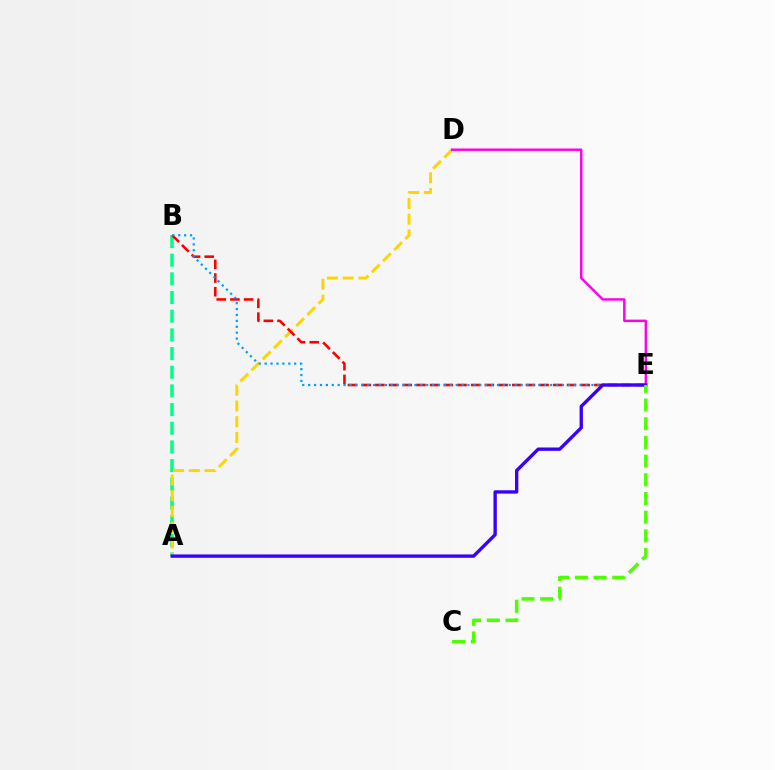{('A', 'B'): [{'color': '#00ff86', 'line_style': 'dashed', 'thickness': 2.54}], ('A', 'D'): [{'color': '#ffd500', 'line_style': 'dashed', 'thickness': 2.14}], ('B', 'E'): [{'color': '#ff0000', 'line_style': 'dashed', 'thickness': 1.86}, {'color': '#009eff', 'line_style': 'dotted', 'thickness': 1.6}], ('D', 'E'): [{'color': '#ff00ed', 'line_style': 'solid', 'thickness': 1.76}], ('A', 'E'): [{'color': '#3700ff', 'line_style': 'solid', 'thickness': 2.41}], ('C', 'E'): [{'color': '#4fff00', 'line_style': 'dashed', 'thickness': 2.54}]}